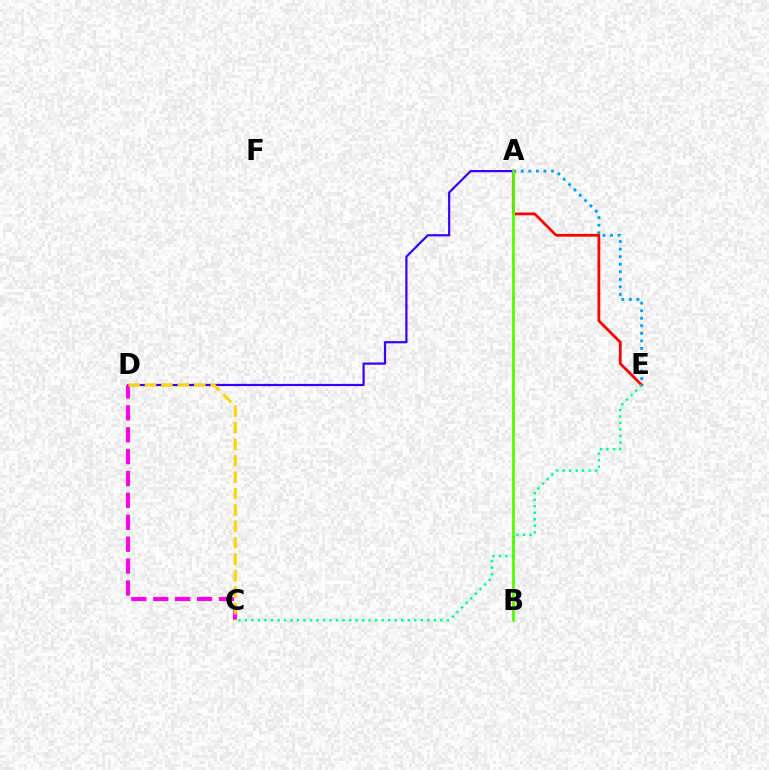{('A', 'D'): [{'color': '#3700ff', 'line_style': 'solid', 'thickness': 1.6}], ('A', 'E'): [{'color': '#ff0000', 'line_style': 'solid', 'thickness': 2.02}, {'color': '#009eff', 'line_style': 'dotted', 'thickness': 2.05}], ('C', 'D'): [{'color': '#ff00ed', 'line_style': 'dashed', 'thickness': 2.97}, {'color': '#ffd500', 'line_style': 'dashed', 'thickness': 2.23}], ('C', 'E'): [{'color': '#00ff86', 'line_style': 'dotted', 'thickness': 1.77}], ('A', 'B'): [{'color': '#4fff00', 'line_style': 'solid', 'thickness': 1.96}]}